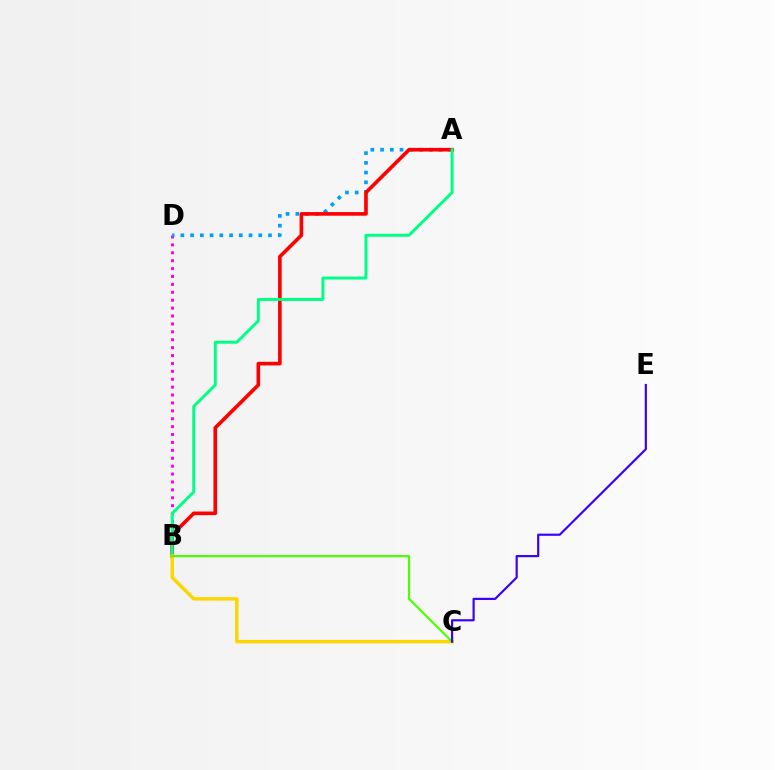{('B', 'D'): [{'color': '#ff00ed', 'line_style': 'dotted', 'thickness': 2.15}], ('A', 'D'): [{'color': '#009eff', 'line_style': 'dotted', 'thickness': 2.65}], ('A', 'B'): [{'color': '#ff0000', 'line_style': 'solid', 'thickness': 2.62}, {'color': '#00ff86', 'line_style': 'solid', 'thickness': 2.14}], ('B', 'C'): [{'color': '#ffd500', 'line_style': 'solid', 'thickness': 2.49}, {'color': '#4fff00', 'line_style': 'solid', 'thickness': 1.58}], ('C', 'E'): [{'color': '#3700ff', 'line_style': 'solid', 'thickness': 1.56}]}